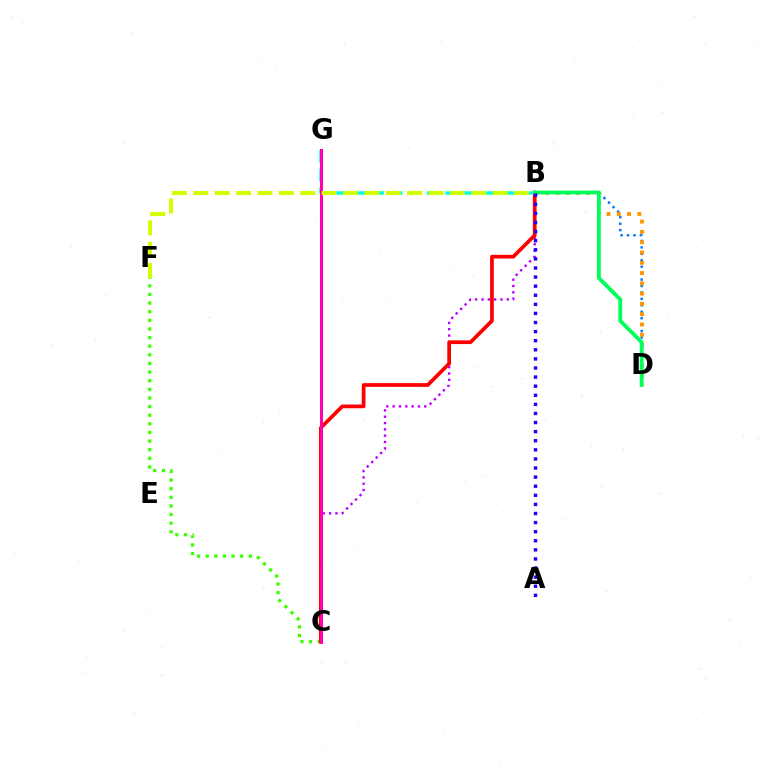{('B', 'C'): [{'color': '#b900ff', 'line_style': 'dotted', 'thickness': 1.72}, {'color': '#ff0000', 'line_style': 'solid', 'thickness': 2.68}], ('B', 'D'): [{'color': '#0074ff', 'line_style': 'dotted', 'thickness': 1.75}, {'color': '#ff9400', 'line_style': 'dotted', 'thickness': 2.79}, {'color': '#00ff5c', 'line_style': 'solid', 'thickness': 2.77}], ('C', 'F'): [{'color': '#3dff00', 'line_style': 'dotted', 'thickness': 2.34}], ('B', 'G'): [{'color': '#00fff6', 'line_style': 'dashed', 'thickness': 2.53}], ('C', 'G'): [{'color': '#ff00ac', 'line_style': 'solid', 'thickness': 2.15}], ('A', 'B'): [{'color': '#2500ff', 'line_style': 'dotted', 'thickness': 2.47}], ('B', 'F'): [{'color': '#d1ff00', 'line_style': 'dashed', 'thickness': 2.91}]}